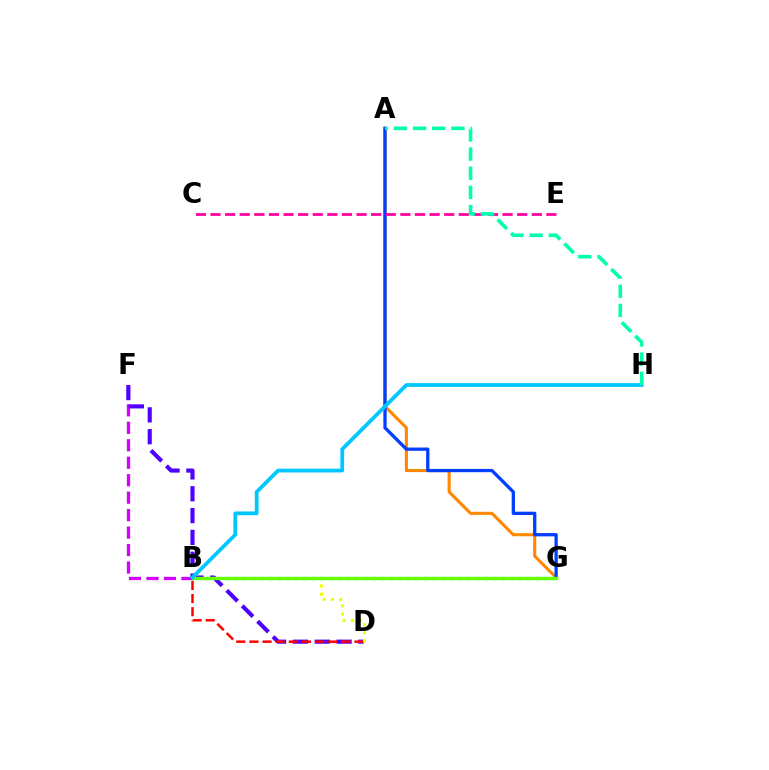{('A', 'G'): [{'color': '#ff8800', 'line_style': 'solid', 'thickness': 2.22}, {'color': '#003fff', 'line_style': 'solid', 'thickness': 2.37}], ('B', 'F'): [{'color': '#d600ff', 'line_style': 'dashed', 'thickness': 2.37}], ('B', 'G'): [{'color': '#00ff27', 'line_style': 'dotted', 'thickness': 2.34}, {'color': '#66ff00', 'line_style': 'solid', 'thickness': 2.42}], ('D', 'F'): [{'color': '#4f00ff', 'line_style': 'dashed', 'thickness': 2.96}], ('B', 'D'): [{'color': '#ff0000', 'line_style': 'dashed', 'thickness': 1.78}, {'color': '#eeff00', 'line_style': 'dotted', 'thickness': 2.22}], ('B', 'H'): [{'color': '#00c7ff', 'line_style': 'solid', 'thickness': 2.71}], ('C', 'E'): [{'color': '#ff00a0', 'line_style': 'dashed', 'thickness': 1.98}], ('A', 'H'): [{'color': '#00ffaf', 'line_style': 'dashed', 'thickness': 2.61}]}